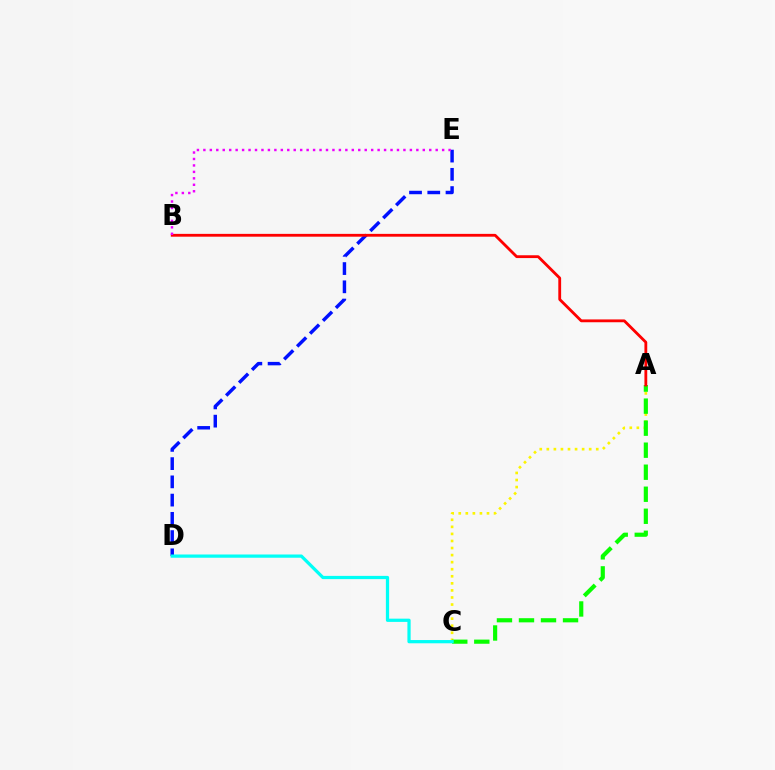{('D', 'E'): [{'color': '#0010ff', 'line_style': 'dashed', 'thickness': 2.48}], ('A', 'C'): [{'color': '#fcf500', 'line_style': 'dotted', 'thickness': 1.92}, {'color': '#08ff00', 'line_style': 'dashed', 'thickness': 2.99}], ('C', 'D'): [{'color': '#00fff6', 'line_style': 'solid', 'thickness': 2.33}], ('A', 'B'): [{'color': '#ff0000', 'line_style': 'solid', 'thickness': 2.03}], ('B', 'E'): [{'color': '#ee00ff', 'line_style': 'dotted', 'thickness': 1.75}]}